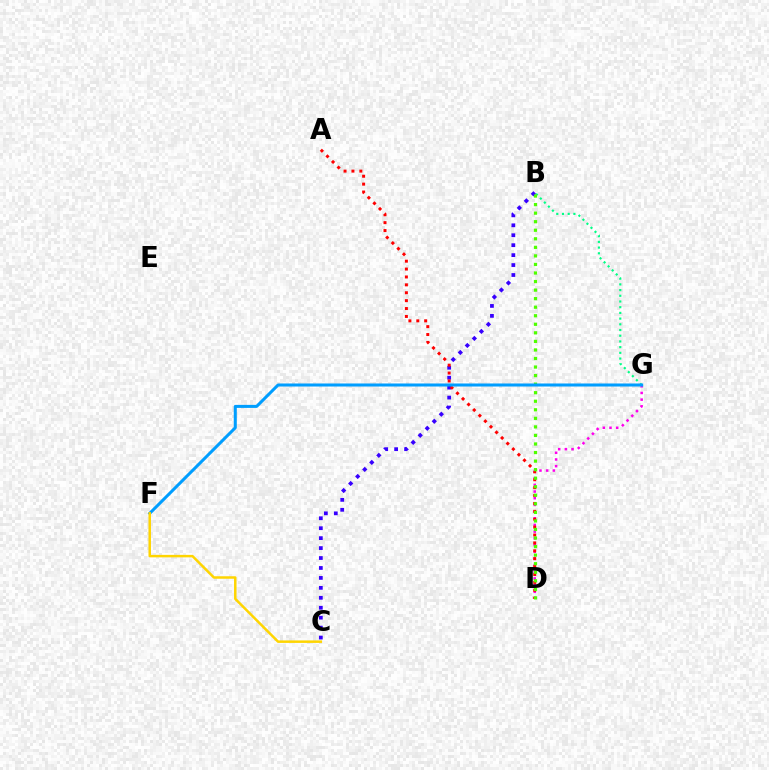{('B', 'C'): [{'color': '#3700ff', 'line_style': 'dotted', 'thickness': 2.7}], ('D', 'G'): [{'color': '#ff00ed', 'line_style': 'dotted', 'thickness': 1.82}], ('B', 'G'): [{'color': '#00ff86', 'line_style': 'dotted', 'thickness': 1.55}], ('A', 'D'): [{'color': '#ff0000', 'line_style': 'dotted', 'thickness': 2.15}], ('B', 'D'): [{'color': '#4fff00', 'line_style': 'dotted', 'thickness': 2.32}], ('F', 'G'): [{'color': '#009eff', 'line_style': 'solid', 'thickness': 2.18}], ('C', 'F'): [{'color': '#ffd500', 'line_style': 'solid', 'thickness': 1.79}]}